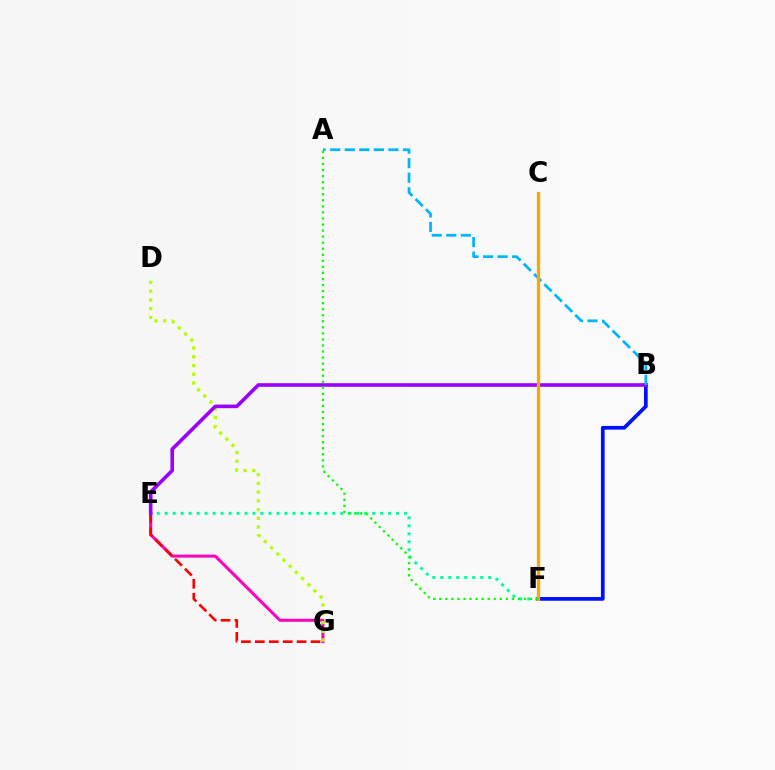{('E', 'F'): [{'color': '#00ff9d', 'line_style': 'dotted', 'thickness': 2.17}], ('E', 'G'): [{'color': '#ff00bd', 'line_style': 'solid', 'thickness': 2.19}, {'color': '#ff0000', 'line_style': 'dashed', 'thickness': 1.89}], ('B', 'F'): [{'color': '#0010ff', 'line_style': 'solid', 'thickness': 2.67}], ('D', 'G'): [{'color': '#b3ff00', 'line_style': 'dotted', 'thickness': 2.37}], ('B', 'E'): [{'color': '#9b00ff', 'line_style': 'solid', 'thickness': 2.6}], ('A', 'B'): [{'color': '#00b5ff', 'line_style': 'dashed', 'thickness': 1.98}], ('C', 'F'): [{'color': '#ffa500', 'line_style': 'solid', 'thickness': 2.35}], ('A', 'F'): [{'color': '#08ff00', 'line_style': 'dotted', 'thickness': 1.64}]}